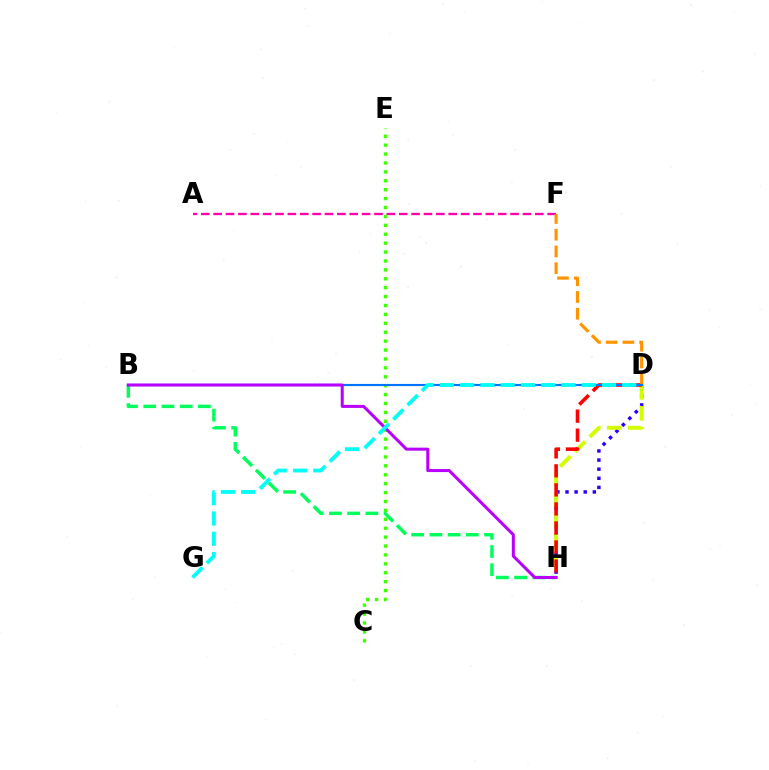{('A', 'F'): [{'color': '#ff00ac', 'line_style': 'dashed', 'thickness': 1.68}], ('D', 'H'): [{'color': '#2500ff', 'line_style': 'dotted', 'thickness': 2.47}, {'color': '#d1ff00', 'line_style': 'dashed', 'thickness': 2.85}, {'color': '#ff0000', 'line_style': 'dashed', 'thickness': 2.59}], ('C', 'E'): [{'color': '#3dff00', 'line_style': 'dotted', 'thickness': 2.42}], ('D', 'F'): [{'color': '#ff9400', 'line_style': 'dashed', 'thickness': 2.27}], ('B', 'H'): [{'color': '#00ff5c', 'line_style': 'dashed', 'thickness': 2.47}, {'color': '#b900ff', 'line_style': 'solid', 'thickness': 2.18}], ('B', 'D'): [{'color': '#0074ff', 'line_style': 'solid', 'thickness': 1.54}], ('D', 'G'): [{'color': '#00fff6', 'line_style': 'dashed', 'thickness': 2.75}]}